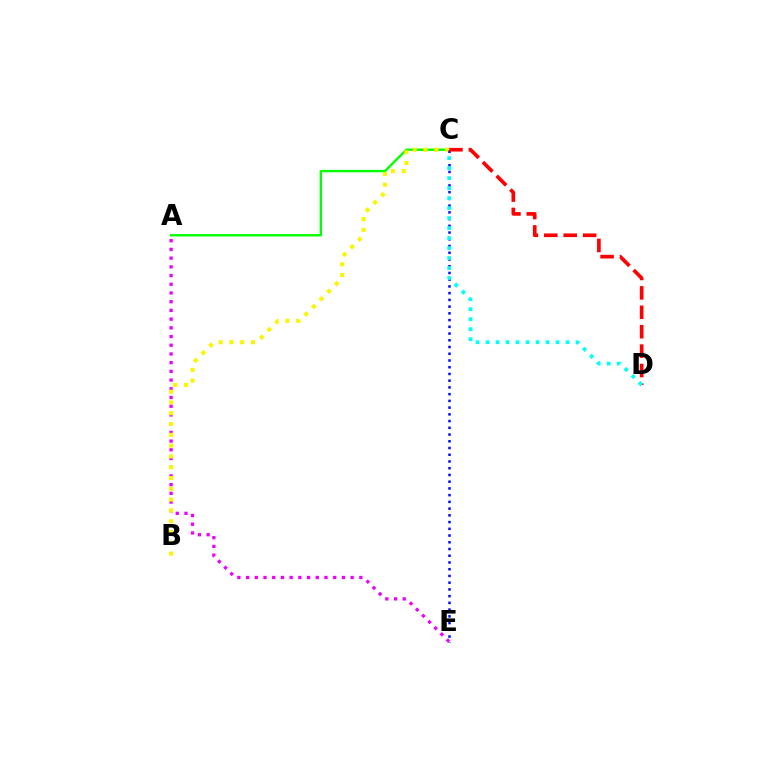{('A', 'C'): [{'color': '#08ff00', 'line_style': 'solid', 'thickness': 1.72}], ('A', 'E'): [{'color': '#ee00ff', 'line_style': 'dotted', 'thickness': 2.37}], ('B', 'C'): [{'color': '#fcf500', 'line_style': 'dotted', 'thickness': 2.93}], ('C', 'E'): [{'color': '#0010ff', 'line_style': 'dotted', 'thickness': 1.83}], ('C', 'D'): [{'color': '#ff0000', 'line_style': 'dashed', 'thickness': 2.64}, {'color': '#00fff6', 'line_style': 'dotted', 'thickness': 2.72}]}